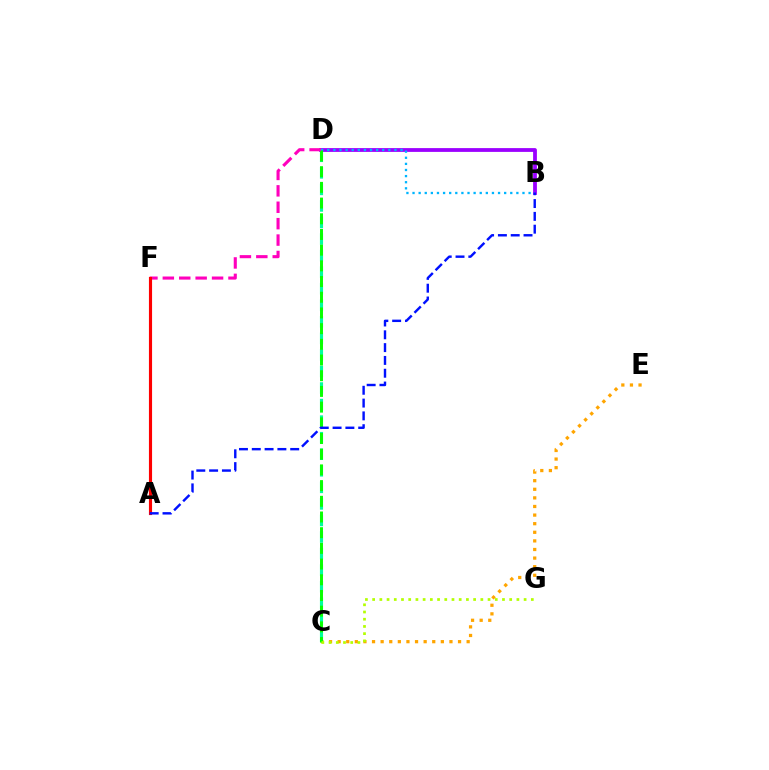{('B', 'D'): [{'color': '#9b00ff', 'line_style': 'solid', 'thickness': 2.73}, {'color': '#00b5ff', 'line_style': 'dotted', 'thickness': 1.66}], ('C', 'D'): [{'color': '#00ff9d', 'line_style': 'dashed', 'thickness': 2.25}, {'color': '#08ff00', 'line_style': 'dashed', 'thickness': 2.13}], ('C', 'E'): [{'color': '#ffa500', 'line_style': 'dotted', 'thickness': 2.34}], ('D', 'F'): [{'color': '#ff00bd', 'line_style': 'dashed', 'thickness': 2.23}], ('A', 'F'): [{'color': '#ff0000', 'line_style': 'solid', 'thickness': 2.26}], ('A', 'B'): [{'color': '#0010ff', 'line_style': 'dashed', 'thickness': 1.74}], ('C', 'G'): [{'color': '#b3ff00', 'line_style': 'dotted', 'thickness': 1.96}]}